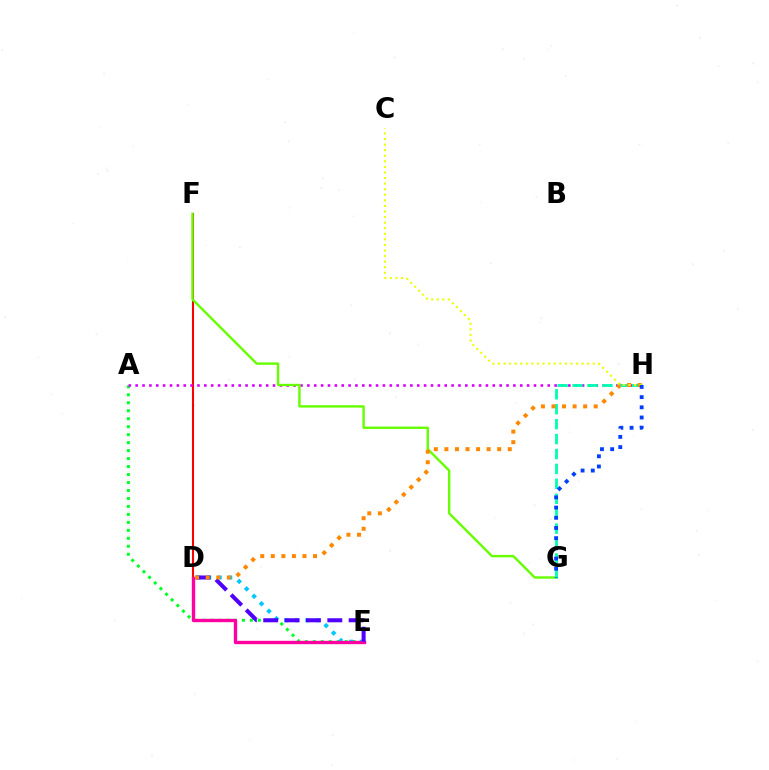{('D', 'F'): [{'color': '#ff0000', 'line_style': 'solid', 'thickness': 1.51}], ('A', 'E'): [{'color': '#00ff27', 'line_style': 'dotted', 'thickness': 2.17}], ('A', 'H'): [{'color': '#d600ff', 'line_style': 'dotted', 'thickness': 1.87}], ('D', 'E'): [{'color': '#00c7ff', 'line_style': 'dotted', 'thickness': 2.86}, {'color': '#ff00a0', 'line_style': 'solid', 'thickness': 2.42}, {'color': '#4f00ff', 'line_style': 'dashed', 'thickness': 2.9}], ('F', 'G'): [{'color': '#66ff00', 'line_style': 'solid', 'thickness': 1.72}], ('G', 'H'): [{'color': '#00ffaf', 'line_style': 'dashed', 'thickness': 2.03}, {'color': '#003fff', 'line_style': 'dotted', 'thickness': 2.77}], ('D', 'H'): [{'color': '#ff8800', 'line_style': 'dotted', 'thickness': 2.87}], ('C', 'H'): [{'color': '#eeff00', 'line_style': 'dotted', 'thickness': 1.51}]}